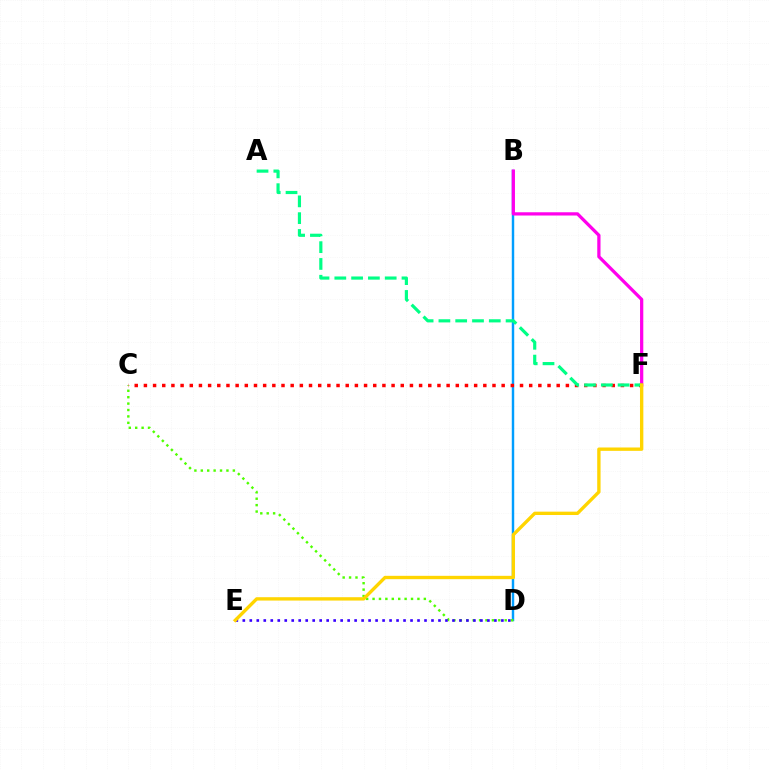{('B', 'D'): [{'color': '#009eff', 'line_style': 'solid', 'thickness': 1.75}], ('B', 'F'): [{'color': '#ff00ed', 'line_style': 'solid', 'thickness': 2.34}], ('C', 'D'): [{'color': '#4fff00', 'line_style': 'dotted', 'thickness': 1.74}], ('C', 'F'): [{'color': '#ff0000', 'line_style': 'dotted', 'thickness': 2.49}], ('D', 'E'): [{'color': '#3700ff', 'line_style': 'dotted', 'thickness': 1.9}], ('A', 'F'): [{'color': '#00ff86', 'line_style': 'dashed', 'thickness': 2.28}], ('E', 'F'): [{'color': '#ffd500', 'line_style': 'solid', 'thickness': 2.42}]}